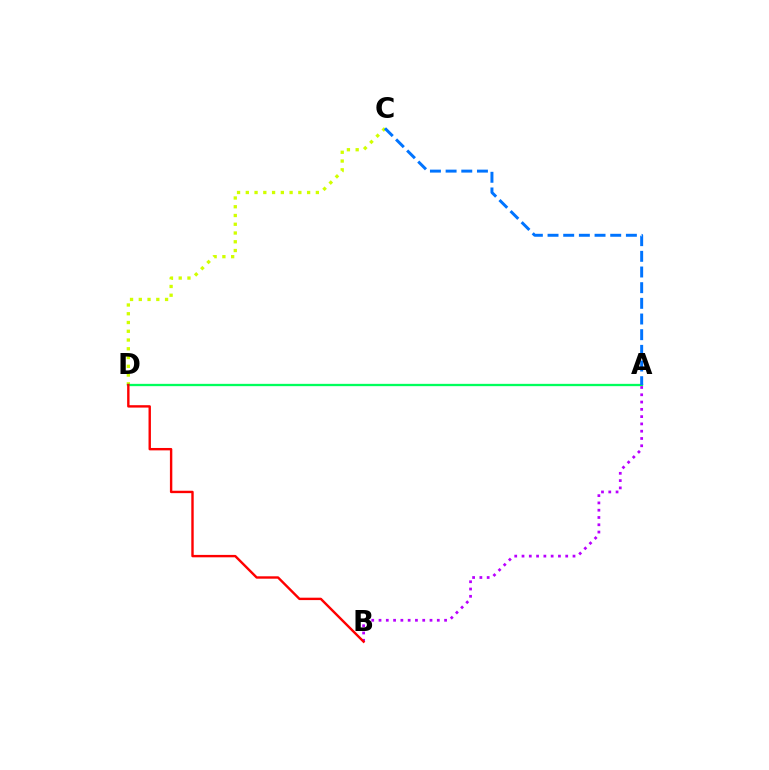{('C', 'D'): [{'color': '#d1ff00', 'line_style': 'dotted', 'thickness': 2.38}], ('A', 'D'): [{'color': '#00ff5c', 'line_style': 'solid', 'thickness': 1.66}], ('A', 'C'): [{'color': '#0074ff', 'line_style': 'dashed', 'thickness': 2.13}], ('A', 'B'): [{'color': '#b900ff', 'line_style': 'dotted', 'thickness': 1.98}], ('B', 'D'): [{'color': '#ff0000', 'line_style': 'solid', 'thickness': 1.73}]}